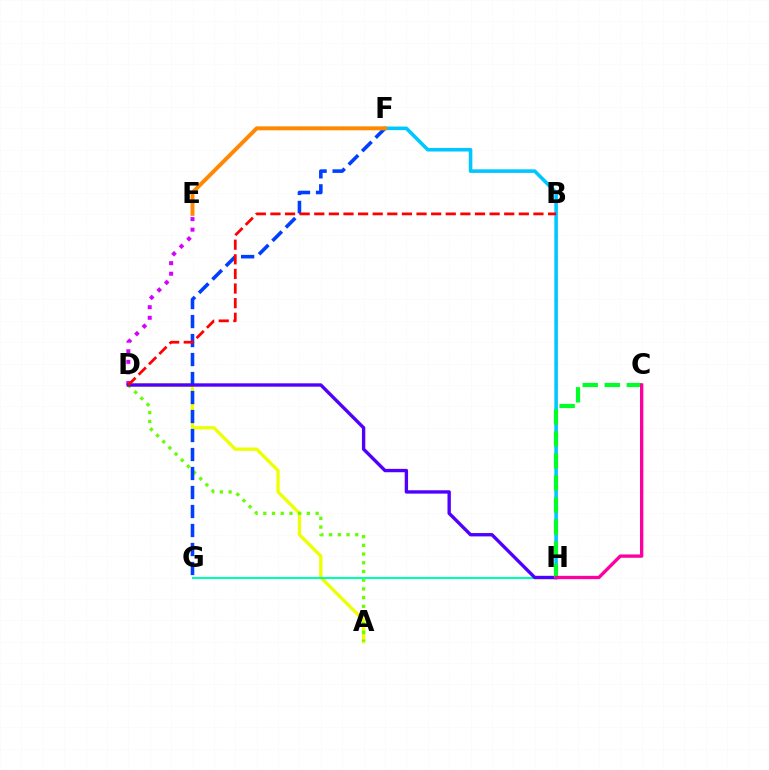{('A', 'D'): [{'color': '#eeff00', 'line_style': 'solid', 'thickness': 2.37}, {'color': '#66ff00', 'line_style': 'dotted', 'thickness': 2.37}], ('F', 'G'): [{'color': '#003fff', 'line_style': 'dashed', 'thickness': 2.58}], ('G', 'H'): [{'color': '#00ffaf', 'line_style': 'solid', 'thickness': 1.52}], ('D', 'E'): [{'color': '#d600ff', 'line_style': 'dotted', 'thickness': 2.88}], ('F', 'H'): [{'color': '#00c7ff', 'line_style': 'solid', 'thickness': 2.58}], ('D', 'H'): [{'color': '#4f00ff', 'line_style': 'solid', 'thickness': 2.42}], ('E', 'F'): [{'color': '#ff8800', 'line_style': 'solid', 'thickness': 2.83}], ('C', 'H'): [{'color': '#00ff27', 'line_style': 'dashed', 'thickness': 2.99}, {'color': '#ff00a0', 'line_style': 'solid', 'thickness': 2.4}], ('B', 'D'): [{'color': '#ff0000', 'line_style': 'dashed', 'thickness': 1.98}]}